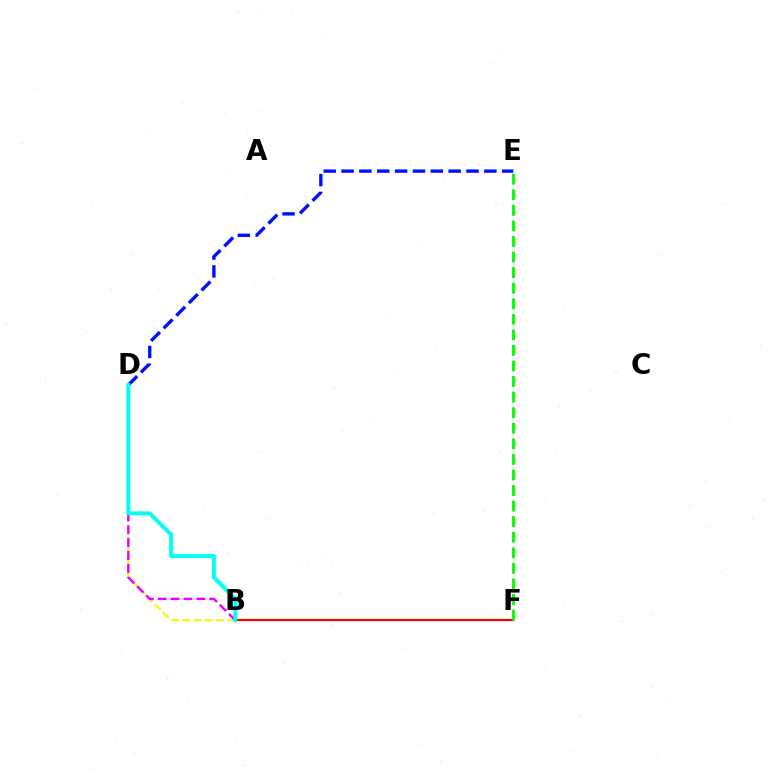{('B', 'F'): [{'color': '#ff0000', 'line_style': 'solid', 'thickness': 1.62}], ('D', 'E'): [{'color': '#0010ff', 'line_style': 'dashed', 'thickness': 2.43}], ('B', 'D'): [{'color': '#fcf500', 'line_style': 'dashed', 'thickness': 1.53}, {'color': '#ee00ff', 'line_style': 'dashed', 'thickness': 1.76}, {'color': '#00fff6', 'line_style': 'solid', 'thickness': 2.85}], ('E', 'F'): [{'color': '#08ff00', 'line_style': 'dashed', 'thickness': 2.11}]}